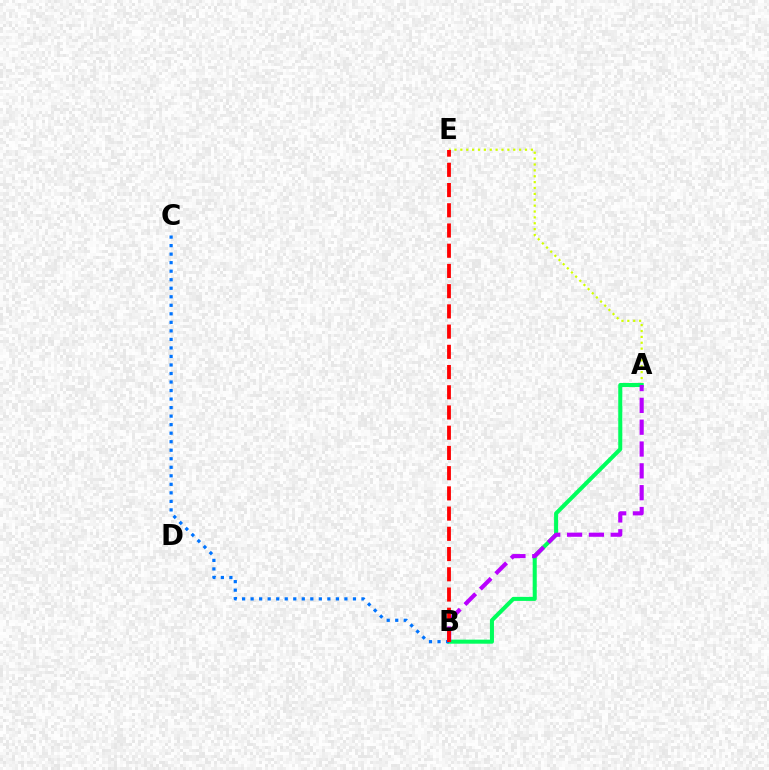{('A', 'E'): [{'color': '#d1ff00', 'line_style': 'dotted', 'thickness': 1.6}], ('A', 'B'): [{'color': '#00ff5c', 'line_style': 'solid', 'thickness': 2.91}, {'color': '#b900ff', 'line_style': 'dashed', 'thickness': 2.97}], ('B', 'C'): [{'color': '#0074ff', 'line_style': 'dotted', 'thickness': 2.32}], ('B', 'E'): [{'color': '#ff0000', 'line_style': 'dashed', 'thickness': 2.75}]}